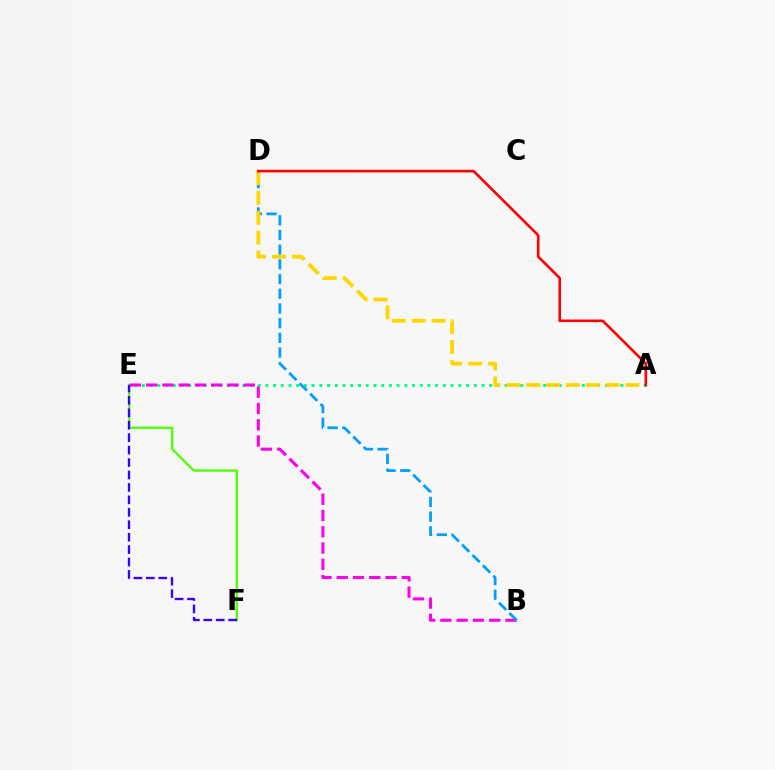{('E', 'F'): [{'color': '#4fff00', 'line_style': 'solid', 'thickness': 1.66}, {'color': '#3700ff', 'line_style': 'dashed', 'thickness': 1.69}], ('A', 'E'): [{'color': '#00ff86', 'line_style': 'dotted', 'thickness': 2.1}], ('B', 'E'): [{'color': '#ff00ed', 'line_style': 'dashed', 'thickness': 2.21}], ('B', 'D'): [{'color': '#009eff', 'line_style': 'dashed', 'thickness': 2.0}], ('A', 'D'): [{'color': '#ffd500', 'line_style': 'dashed', 'thickness': 2.7}, {'color': '#ff0000', 'line_style': 'solid', 'thickness': 1.88}]}